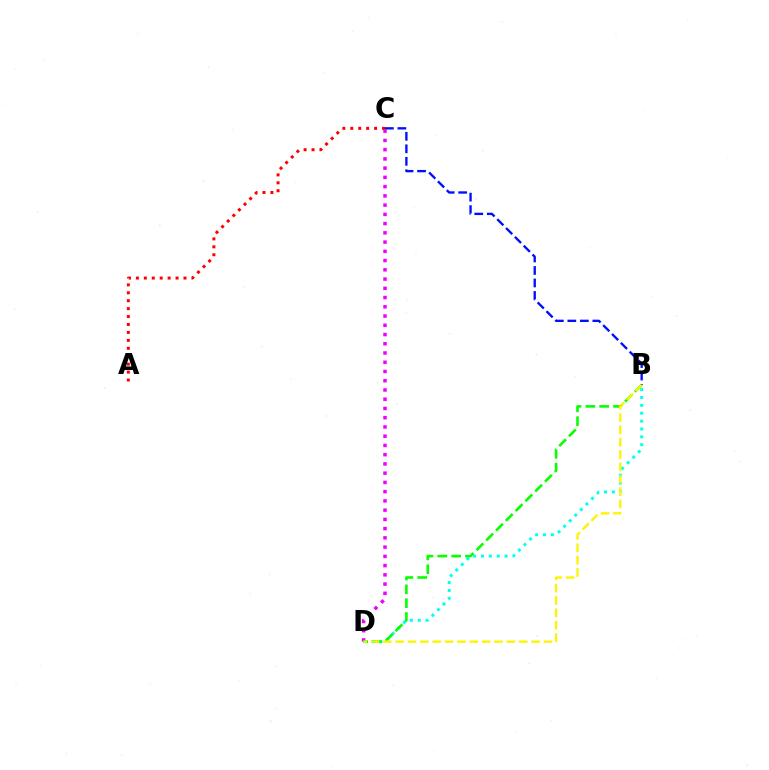{('C', 'D'): [{'color': '#ee00ff', 'line_style': 'dotted', 'thickness': 2.51}], ('B', 'C'): [{'color': '#0010ff', 'line_style': 'dashed', 'thickness': 1.7}], ('B', 'D'): [{'color': '#00fff6', 'line_style': 'dotted', 'thickness': 2.14}, {'color': '#08ff00', 'line_style': 'dashed', 'thickness': 1.88}, {'color': '#fcf500', 'line_style': 'dashed', 'thickness': 1.68}], ('A', 'C'): [{'color': '#ff0000', 'line_style': 'dotted', 'thickness': 2.16}]}